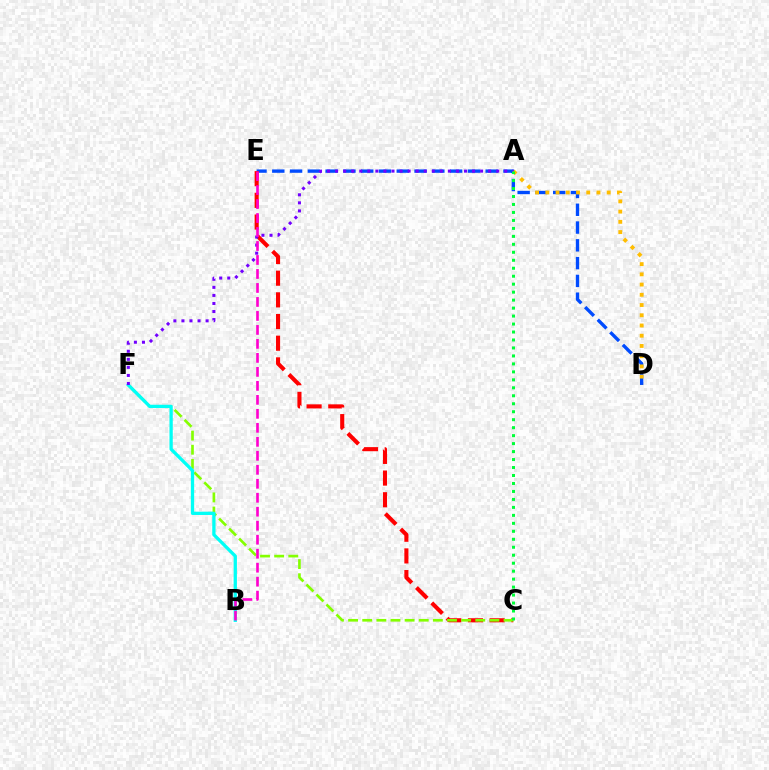{('D', 'E'): [{'color': '#004bff', 'line_style': 'dashed', 'thickness': 2.42}], ('C', 'E'): [{'color': '#ff0000', 'line_style': 'dashed', 'thickness': 2.94}], ('C', 'F'): [{'color': '#84ff00', 'line_style': 'dashed', 'thickness': 1.92}], ('A', 'D'): [{'color': '#ffbd00', 'line_style': 'dotted', 'thickness': 2.78}], ('B', 'F'): [{'color': '#00fff6', 'line_style': 'solid', 'thickness': 2.37}], ('A', 'F'): [{'color': '#7200ff', 'line_style': 'dotted', 'thickness': 2.19}], ('B', 'E'): [{'color': '#ff00cf', 'line_style': 'dashed', 'thickness': 1.9}], ('A', 'C'): [{'color': '#00ff39', 'line_style': 'dotted', 'thickness': 2.17}]}